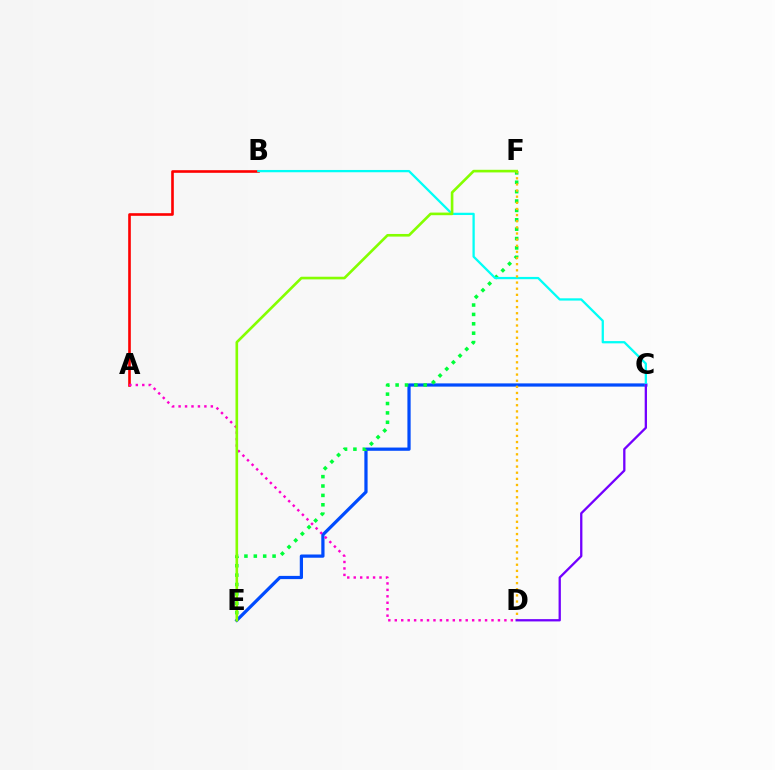{('A', 'B'): [{'color': '#ff0000', 'line_style': 'solid', 'thickness': 1.89}], ('C', 'E'): [{'color': '#004bff', 'line_style': 'solid', 'thickness': 2.33}], ('E', 'F'): [{'color': '#00ff39', 'line_style': 'dotted', 'thickness': 2.55}, {'color': '#84ff00', 'line_style': 'solid', 'thickness': 1.89}], ('B', 'C'): [{'color': '#00fff6', 'line_style': 'solid', 'thickness': 1.64}], ('A', 'D'): [{'color': '#ff00cf', 'line_style': 'dotted', 'thickness': 1.75}], ('D', 'F'): [{'color': '#ffbd00', 'line_style': 'dotted', 'thickness': 1.67}], ('C', 'D'): [{'color': '#7200ff', 'line_style': 'solid', 'thickness': 1.66}]}